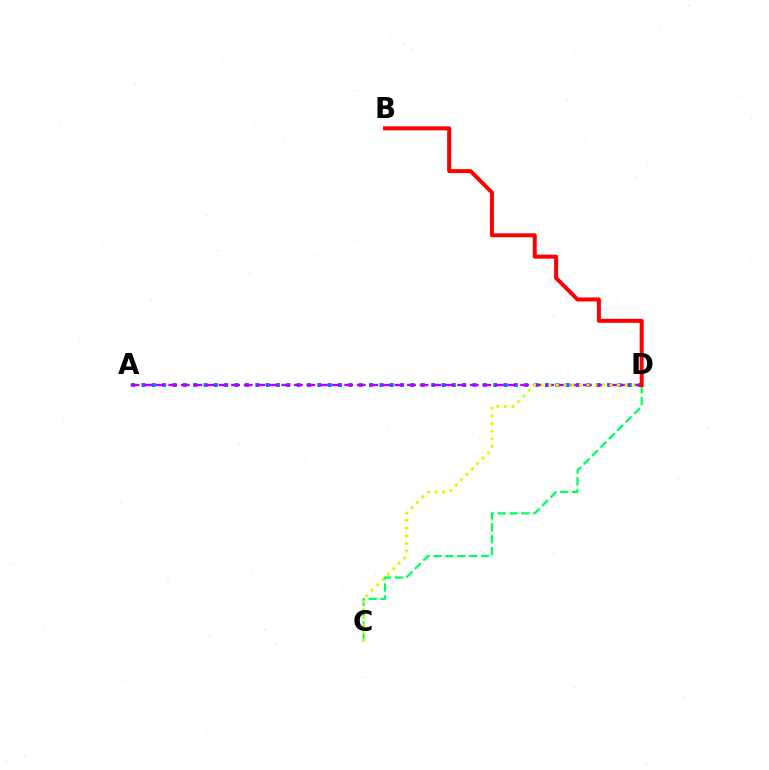{('A', 'D'): [{'color': '#0074ff', 'line_style': 'dotted', 'thickness': 2.81}, {'color': '#b900ff', 'line_style': 'dashed', 'thickness': 1.71}], ('C', 'D'): [{'color': '#00ff5c', 'line_style': 'dashed', 'thickness': 1.62}, {'color': '#d1ff00', 'line_style': 'dotted', 'thickness': 2.07}], ('B', 'D'): [{'color': '#ff0000', 'line_style': 'solid', 'thickness': 2.87}]}